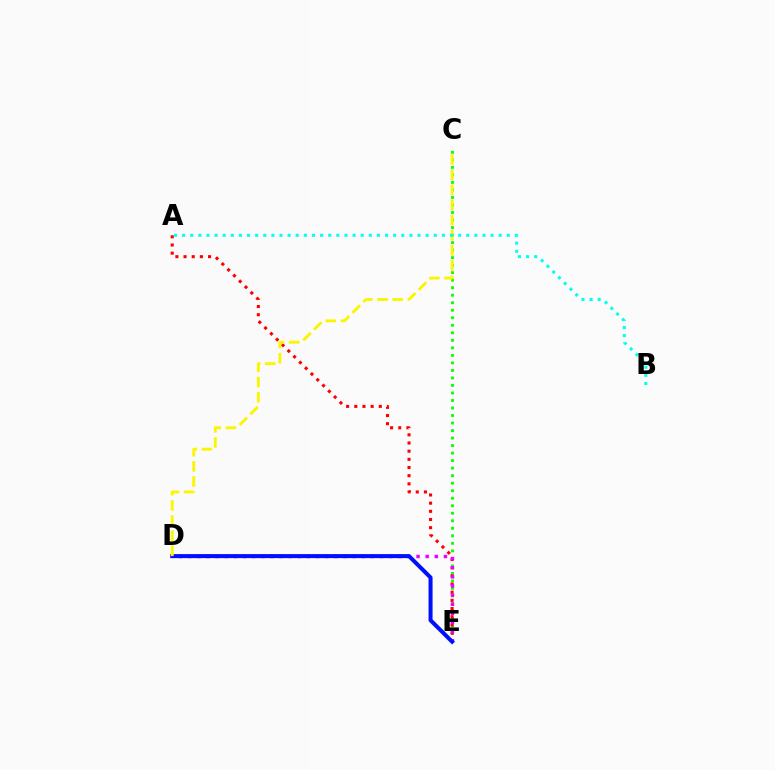{('C', 'E'): [{'color': '#08ff00', 'line_style': 'dotted', 'thickness': 2.04}], ('A', 'E'): [{'color': '#ff0000', 'line_style': 'dotted', 'thickness': 2.22}], ('D', 'E'): [{'color': '#ee00ff', 'line_style': 'dotted', 'thickness': 2.48}, {'color': '#0010ff', 'line_style': 'solid', 'thickness': 2.9}], ('C', 'D'): [{'color': '#fcf500', 'line_style': 'dashed', 'thickness': 2.06}], ('A', 'B'): [{'color': '#00fff6', 'line_style': 'dotted', 'thickness': 2.21}]}